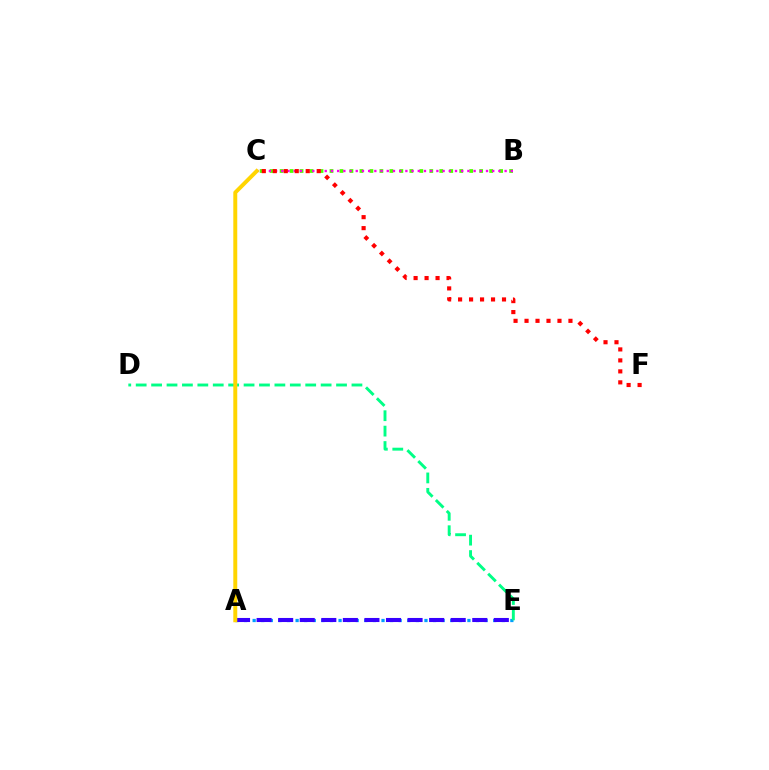{('A', 'E'): [{'color': '#009eff', 'line_style': 'dotted', 'thickness': 2.33}, {'color': '#3700ff', 'line_style': 'dashed', 'thickness': 2.93}], ('D', 'E'): [{'color': '#00ff86', 'line_style': 'dashed', 'thickness': 2.09}], ('B', 'C'): [{'color': '#4fff00', 'line_style': 'dotted', 'thickness': 2.71}, {'color': '#ff00ed', 'line_style': 'dotted', 'thickness': 1.69}], ('A', 'C'): [{'color': '#ffd500', 'line_style': 'solid', 'thickness': 2.84}], ('C', 'F'): [{'color': '#ff0000', 'line_style': 'dotted', 'thickness': 2.98}]}